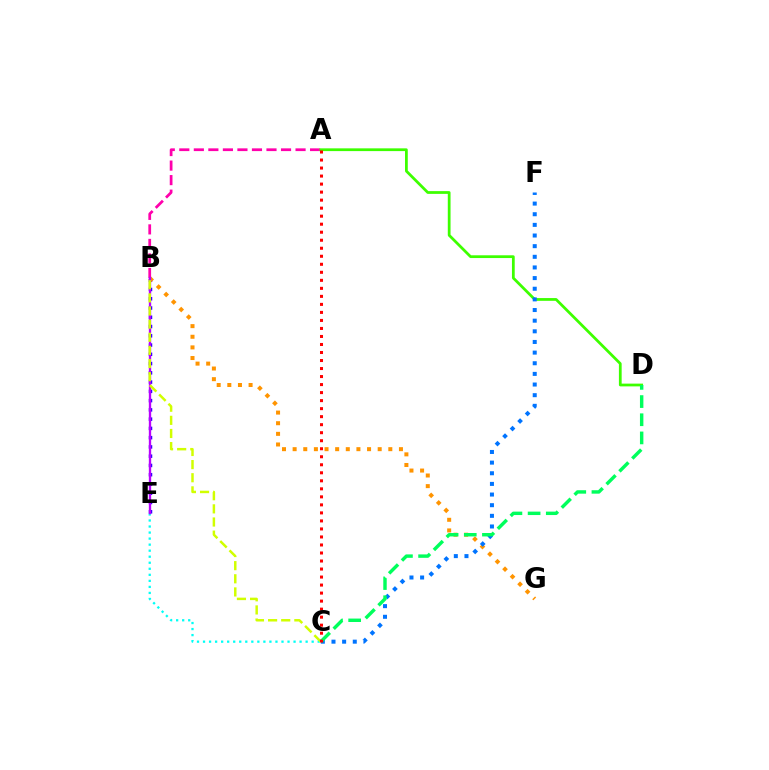{('A', 'B'): [{'color': '#ff00ac', 'line_style': 'dashed', 'thickness': 1.97}], ('B', 'E'): [{'color': '#2500ff', 'line_style': 'dotted', 'thickness': 2.52}, {'color': '#b900ff', 'line_style': 'solid', 'thickness': 1.68}], ('C', 'E'): [{'color': '#00fff6', 'line_style': 'dotted', 'thickness': 1.64}], ('A', 'D'): [{'color': '#3dff00', 'line_style': 'solid', 'thickness': 1.99}], ('B', 'G'): [{'color': '#ff9400', 'line_style': 'dotted', 'thickness': 2.89}], ('C', 'F'): [{'color': '#0074ff', 'line_style': 'dotted', 'thickness': 2.89}], ('B', 'C'): [{'color': '#d1ff00', 'line_style': 'dashed', 'thickness': 1.78}], ('C', 'D'): [{'color': '#00ff5c', 'line_style': 'dashed', 'thickness': 2.47}], ('A', 'C'): [{'color': '#ff0000', 'line_style': 'dotted', 'thickness': 2.18}]}